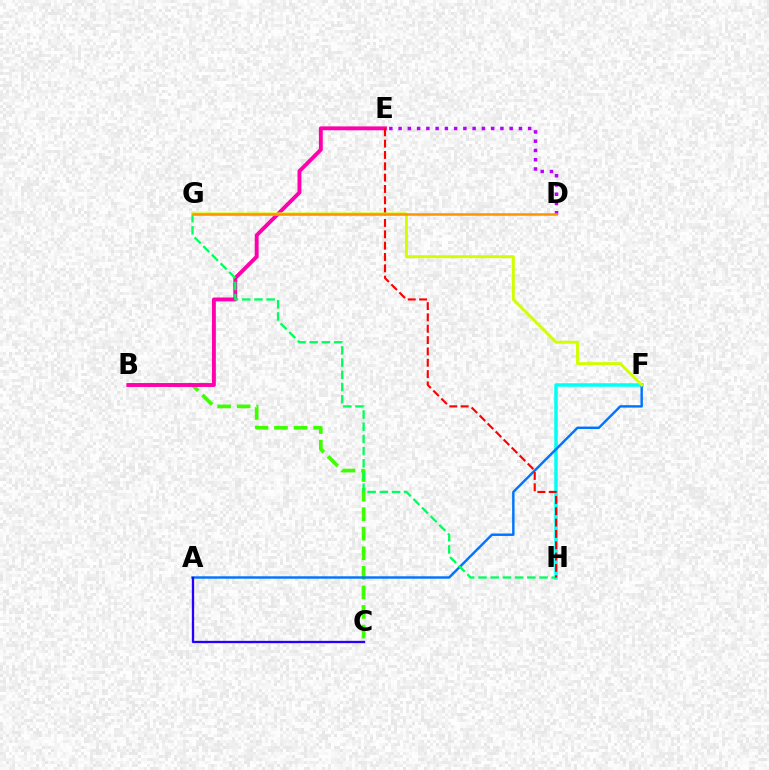{('B', 'C'): [{'color': '#3dff00', 'line_style': 'dashed', 'thickness': 2.66}], ('F', 'H'): [{'color': '#00fff6', 'line_style': 'solid', 'thickness': 2.52}], ('A', 'F'): [{'color': '#0074ff', 'line_style': 'solid', 'thickness': 1.75}], ('B', 'E'): [{'color': '#ff00ac', 'line_style': 'solid', 'thickness': 2.8}], ('G', 'H'): [{'color': '#00ff5c', 'line_style': 'dashed', 'thickness': 1.66}], ('E', 'H'): [{'color': '#ff0000', 'line_style': 'dashed', 'thickness': 1.54}], ('F', 'G'): [{'color': '#d1ff00', 'line_style': 'solid', 'thickness': 2.11}], ('A', 'C'): [{'color': '#2500ff', 'line_style': 'solid', 'thickness': 1.67}], ('D', 'E'): [{'color': '#b900ff', 'line_style': 'dotted', 'thickness': 2.51}], ('D', 'G'): [{'color': '#ff9400', 'line_style': 'solid', 'thickness': 1.81}]}